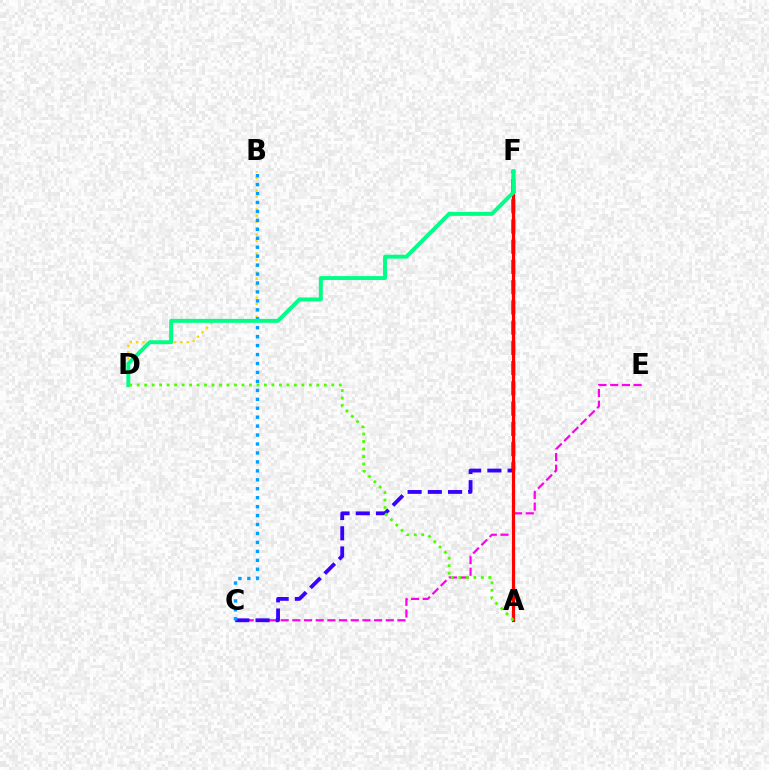{('B', 'D'): [{'color': '#ffd500', 'line_style': 'dotted', 'thickness': 1.71}], ('C', 'E'): [{'color': '#ff00ed', 'line_style': 'dashed', 'thickness': 1.59}], ('C', 'F'): [{'color': '#3700ff', 'line_style': 'dashed', 'thickness': 2.75}], ('A', 'F'): [{'color': '#ff0000', 'line_style': 'solid', 'thickness': 2.31}], ('B', 'C'): [{'color': '#009eff', 'line_style': 'dotted', 'thickness': 2.43}], ('D', 'F'): [{'color': '#00ff86', 'line_style': 'solid', 'thickness': 2.84}], ('A', 'D'): [{'color': '#4fff00', 'line_style': 'dotted', 'thickness': 2.03}]}